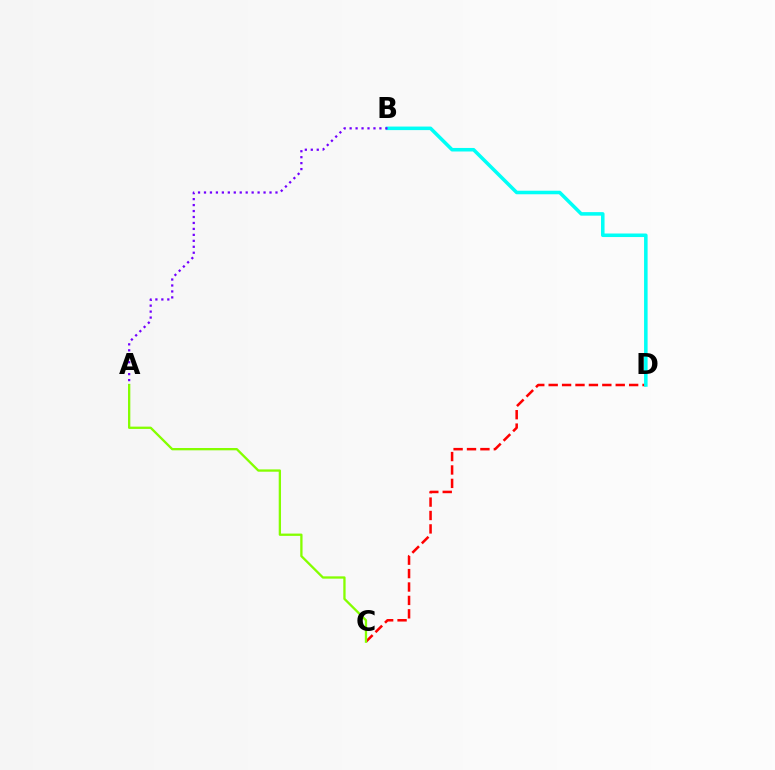{('C', 'D'): [{'color': '#ff0000', 'line_style': 'dashed', 'thickness': 1.82}], ('B', 'D'): [{'color': '#00fff6', 'line_style': 'solid', 'thickness': 2.55}], ('A', 'C'): [{'color': '#84ff00', 'line_style': 'solid', 'thickness': 1.66}], ('A', 'B'): [{'color': '#7200ff', 'line_style': 'dotted', 'thickness': 1.62}]}